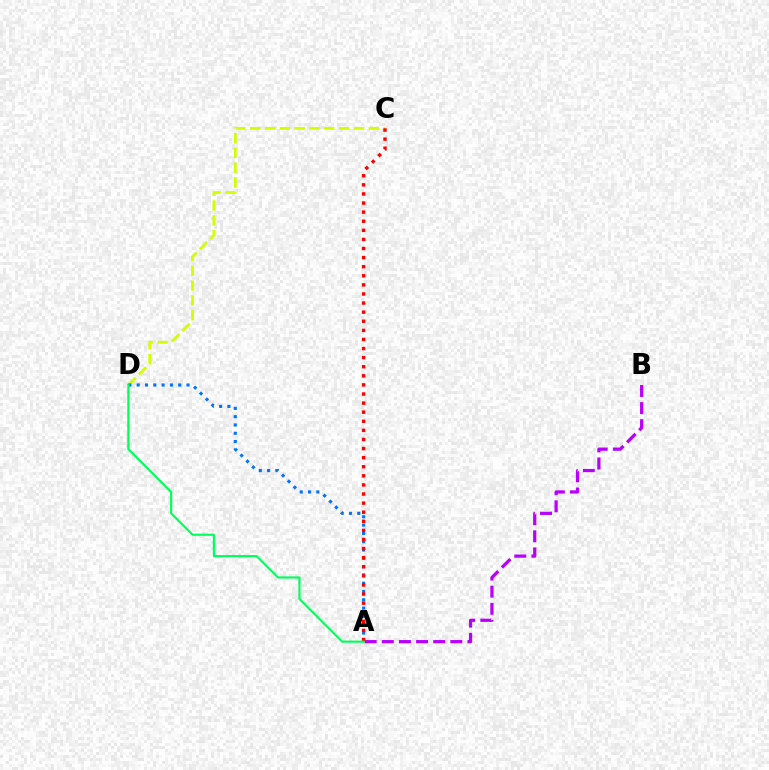{('A', 'B'): [{'color': '#b900ff', 'line_style': 'dashed', 'thickness': 2.33}], ('C', 'D'): [{'color': '#d1ff00', 'line_style': 'dashed', 'thickness': 2.01}], ('A', 'D'): [{'color': '#0074ff', 'line_style': 'dotted', 'thickness': 2.26}, {'color': '#00ff5c', 'line_style': 'solid', 'thickness': 1.55}], ('A', 'C'): [{'color': '#ff0000', 'line_style': 'dotted', 'thickness': 2.47}]}